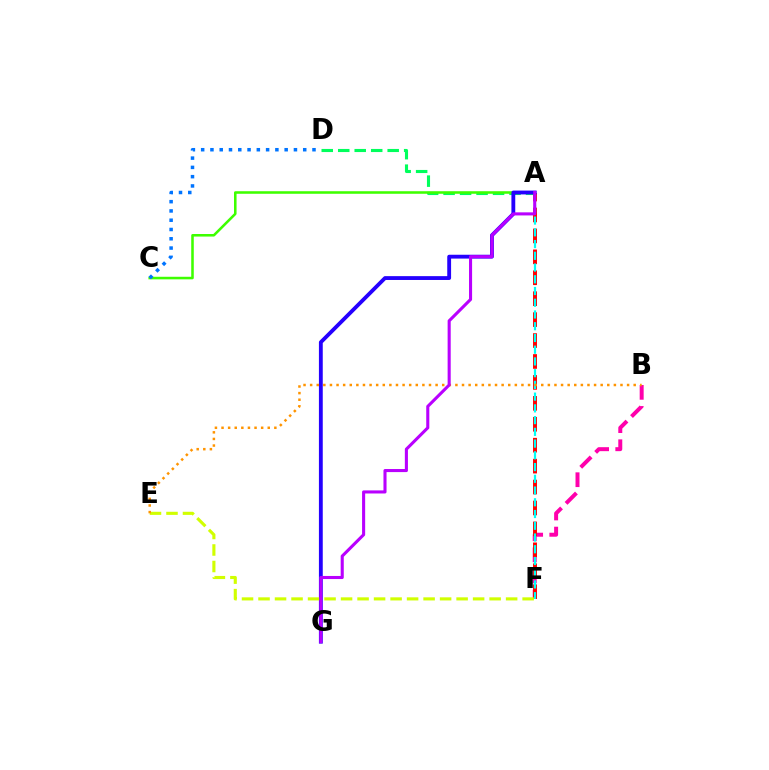{('B', 'F'): [{'color': '#ff00ac', 'line_style': 'dashed', 'thickness': 2.86}], ('A', 'D'): [{'color': '#00ff5c', 'line_style': 'dashed', 'thickness': 2.24}], ('A', 'F'): [{'color': '#ff0000', 'line_style': 'dashed', 'thickness': 2.84}, {'color': '#00fff6', 'line_style': 'dashed', 'thickness': 1.59}], ('A', 'C'): [{'color': '#3dff00', 'line_style': 'solid', 'thickness': 1.84}], ('C', 'D'): [{'color': '#0074ff', 'line_style': 'dotted', 'thickness': 2.52}], ('A', 'G'): [{'color': '#2500ff', 'line_style': 'solid', 'thickness': 2.76}, {'color': '#b900ff', 'line_style': 'solid', 'thickness': 2.22}], ('E', 'F'): [{'color': '#d1ff00', 'line_style': 'dashed', 'thickness': 2.24}], ('B', 'E'): [{'color': '#ff9400', 'line_style': 'dotted', 'thickness': 1.79}]}